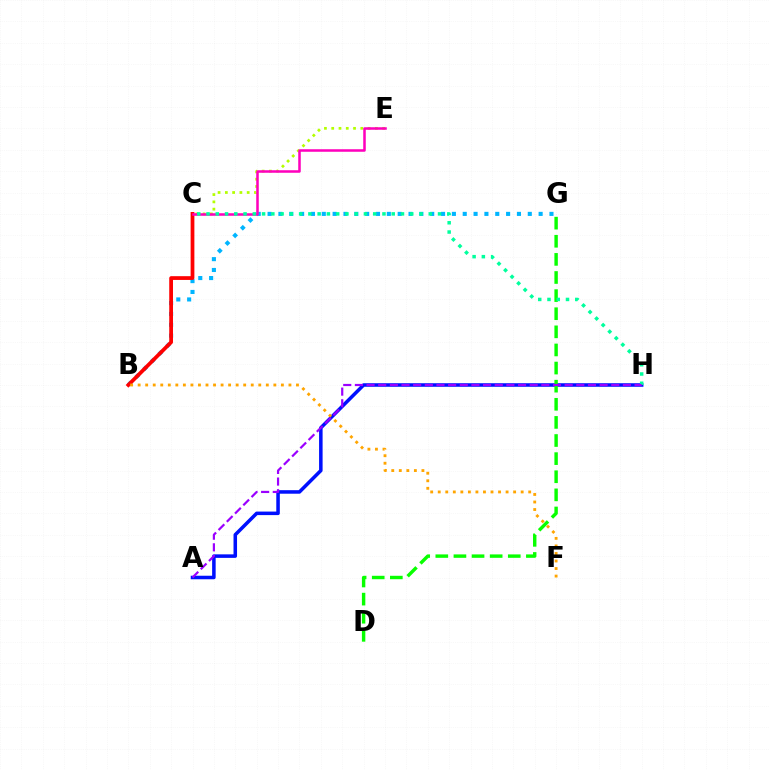{('B', 'G'): [{'color': '#00b5ff', 'line_style': 'dotted', 'thickness': 2.95}], ('C', 'E'): [{'color': '#b3ff00', 'line_style': 'dotted', 'thickness': 1.98}, {'color': '#ff00bd', 'line_style': 'solid', 'thickness': 1.82}], ('A', 'H'): [{'color': '#0010ff', 'line_style': 'solid', 'thickness': 2.54}, {'color': '#9b00ff', 'line_style': 'dashed', 'thickness': 1.58}], ('D', 'G'): [{'color': '#08ff00', 'line_style': 'dashed', 'thickness': 2.46}], ('B', 'C'): [{'color': '#ff0000', 'line_style': 'solid', 'thickness': 2.71}], ('B', 'F'): [{'color': '#ffa500', 'line_style': 'dotted', 'thickness': 2.05}], ('C', 'H'): [{'color': '#00ff9d', 'line_style': 'dotted', 'thickness': 2.52}]}